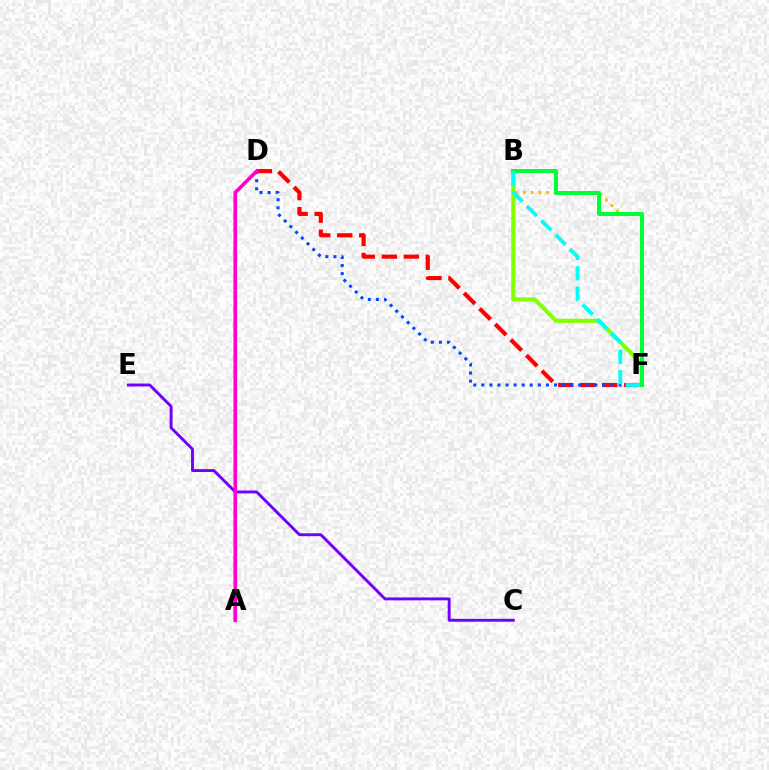{('B', 'F'): [{'color': '#ffbd00', 'line_style': 'dotted', 'thickness': 2.1}, {'color': '#84ff00', 'line_style': 'solid', 'thickness': 2.96}, {'color': '#00ff39', 'line_style': 'solid', 'thickness': 2.88}, {'color': '#00fff6', 'line_style': 'dashed', 'thickness': 2.75}], ('C', 'E'): [{'color': '#7200ff', 'line_style': 'solid', 'thickness': 2.09}], ('D', 'F'): [{'color': '#ff0000', 'line_style': 'dashed', 'thickness': 2.99}, {'color': '#004bff', 'line_style': 'dotted', 'thickness': 2.19}], ('A', 'D'): [{'color': '#ff00cf', 'line_style': 'solid', 'thickness': 2.61}]}